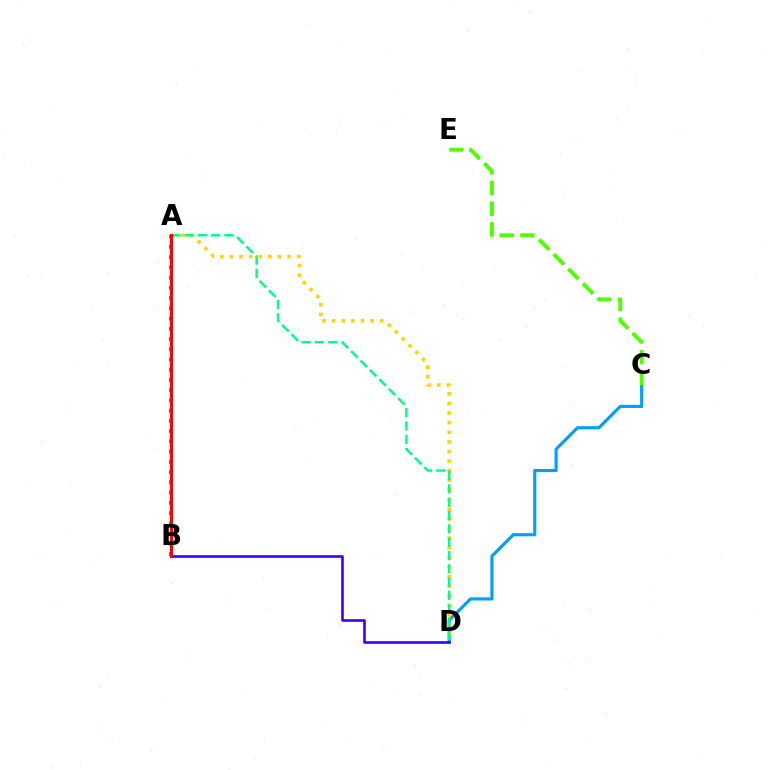{('C', 'D'): [{'color': '#009eff', 'line_style': 'solid', 'thickness': 2.26}], ('C', 'E'): [{'color': '#4fff00', 'line_style': 'dashed', 'thickness': 2.81}], ('A', 'D'): [{'color': '#ffd500', 'line_style': 'dotted', 'thickness': 2.61}, {'color': '#00ff86', 'line_style': 'dashed', 'thickness': 1.81}], ('A', 'B'): [{'color': '#ff00ed', 'line_style': 'dotted', 'thickness': 2.78}, {'color': '#ff0000', 'line_style': 'solid', 'thickness': 2.14}], ('B', 'D'): [{'color': '#3700ff', 'line_style': 'solid', 'thickness': 1.88}]}